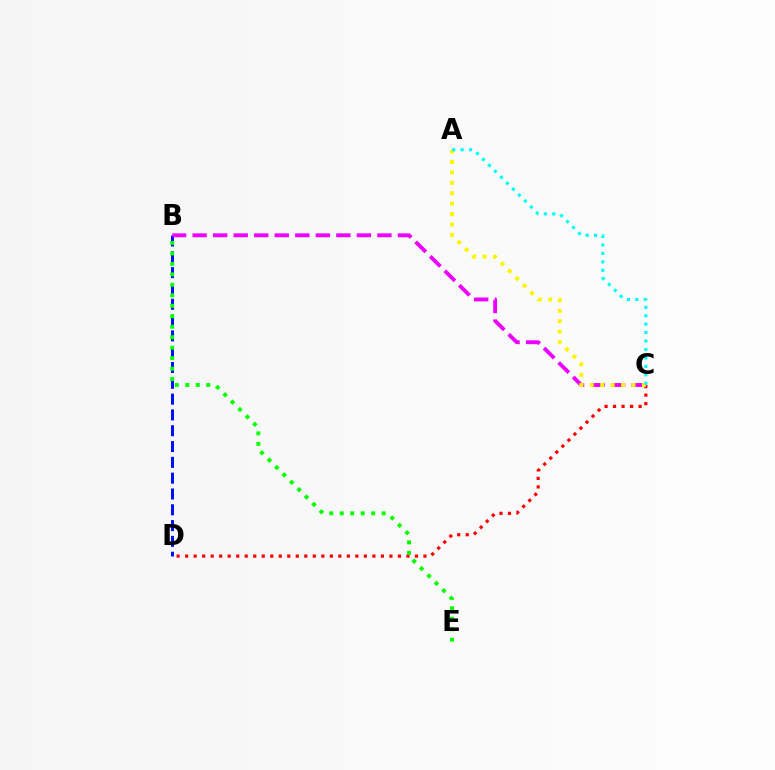{('C', 'D'): [{'color': '#ff0000', 'line_style': 'dotted', 'thickness': 2.31}], ('B', 'D'): [{'color': '#0010ff', 'line_style': 'dashed', 'thickness': 2.15}], ('B', 'C'): [{'color': '#ee00ff', 'line_style': 'dashed', 'thickness': 2.79}], ('A', 'C'): [{'color': '#fcf500', 'line_style': 'dotted', 'thickness': 2.83}, {'color': '#00fff6', 'line_style': 'dotted', 'thickness': 2.29}], ('B', 'E'): [{'color': '#08ff00', 'line_style': 'dotted', 'thickness': 2.85}]}